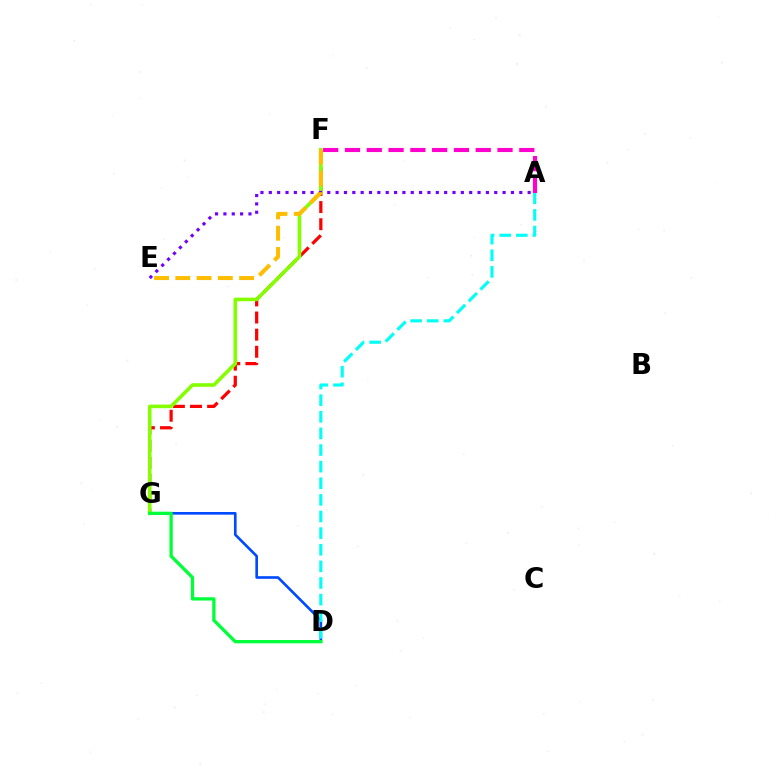{('F', 'G'): [{'color': '#ff0000', 'line_style': 'dashed', 'thickness': 2.33}, {'color': '#84ff00', 'line_style': 'solid', 'thickness': 2.59}], ('D', 'G'): [{'color': '#004bff', 'line_style': 'solid', 'thickness': 1.91}, {'color': '#00ff39', 'line_style': 'solid', 'thickness': 2.37}], ('A', 'D'): [{'color': '#00fff6', 'line_style': 'dashed', 'thickness': 2.26}], ('A', 'E'): [{'color': '#7200ff', 'line_style': 'dotted', 'thickness': 2.27}], ('A', 'F'): [{'color': '#ff00cf', 'line_style': 'dashed', 'thickness': 2.96}], ('E', 'F'): [{'color': '#ffbd00', 'line_style': 'dashed', 'thickness': 2.89}]}